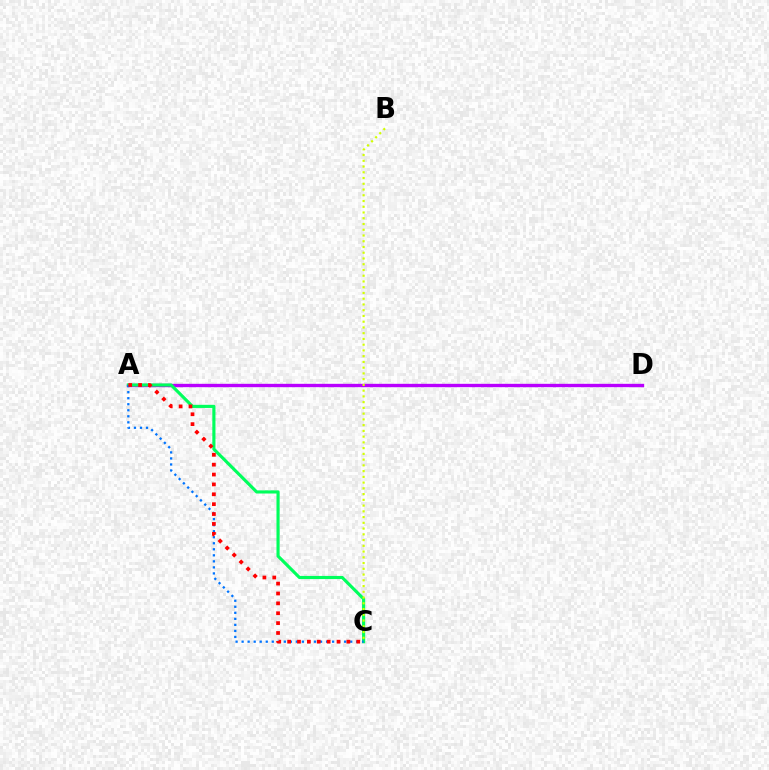{('A', 'D'): [{'color': '#b900ff', 'line_style': 'solid', 'thickness': 2.42}], ('A', 'C'): [{'color': '#00ff5c', 'line_style': 'solid', 'thickness': 2.26}, {'color': '#0074ff', 'line_style': 'dotted', 'thickness': 1.64}, {'color': '#ff0000', 'line_style': 'dotted', 'thickness': 2.68}], ('B', 'C'): [{'color': '#d1ff00', 'line_style': 'dotted', 'thickness': 1.56}]}